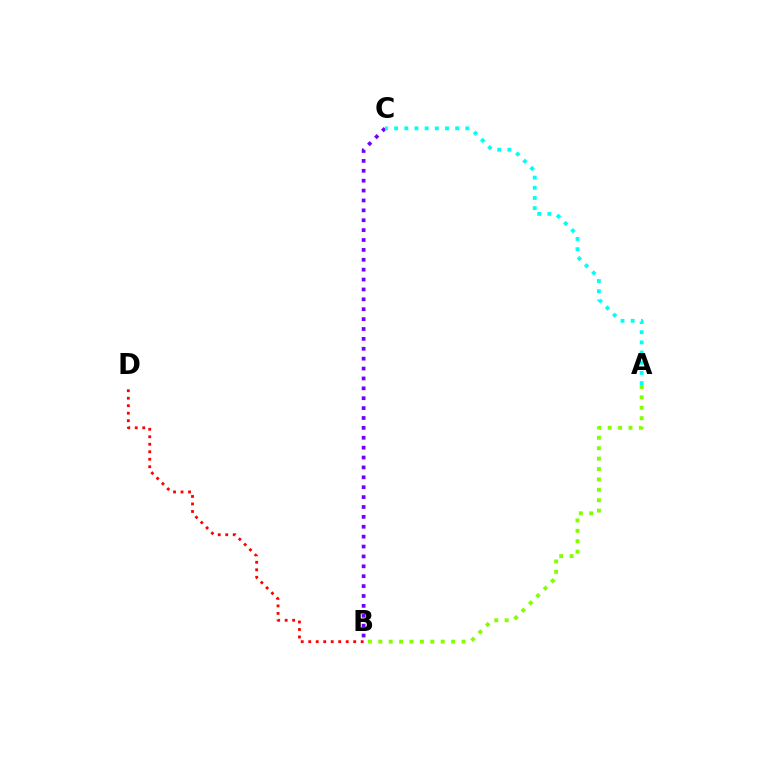{('B', 'C'): [{'color': '#7200ff', 'line_style': 'dotted', 'thickness': 2.69}], ('A', 'C'): [{'color': '#00fff6', 'line_style': 'dotted', 'thickness': 2.77}], ('B', 'D'): [{'color': '#ff0000', 'line_style': 'dotted', 'thickness': 2.04}], ('A', 'B'): [{'color': '#84ff00', 'line_style': 'dotted', 'thickness': 2.83}]}